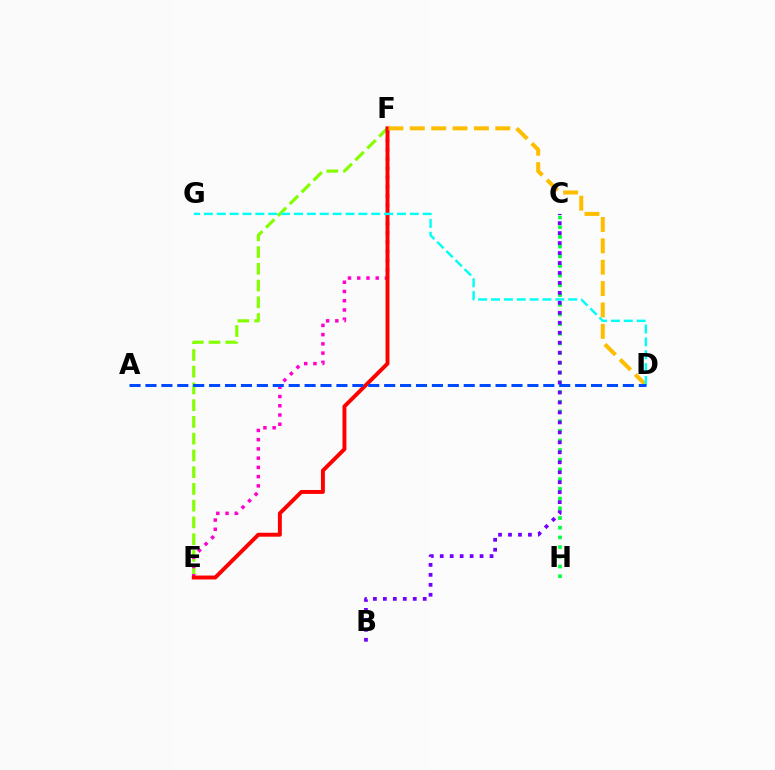{('E', 'F'): [{'color': '#84ff00', 'line_style': 'dashed', 'thickness': 2.27}, {'color': '#ff00cf', 'line_style': 'dotted', 'thickness': 2.51}, {'color': '#ff0000', 'line_style': 'solid', 'thickness': 2.83}], ('C', 'H'): [{'color': '#00ff39', 'line_style': 'dotted', 'thickness': 2.63}], ('D', 'F'): [{'color': '#ffbd00', 'line_style': 'dashed', 'thickness': 2.9}], ('B', 'C'): [{'color': '#7200ff', 'line_style': 'dotted', 'thickness': 2.71}], ('D', 'G'): [{'color': '#00fff6', 'line_style': 'dashed', 'thickness': 1.75}], ('A', 'D'): [{'color': '#004bff', 'line_style': 'dashed', 'thickness': 2.16}]}